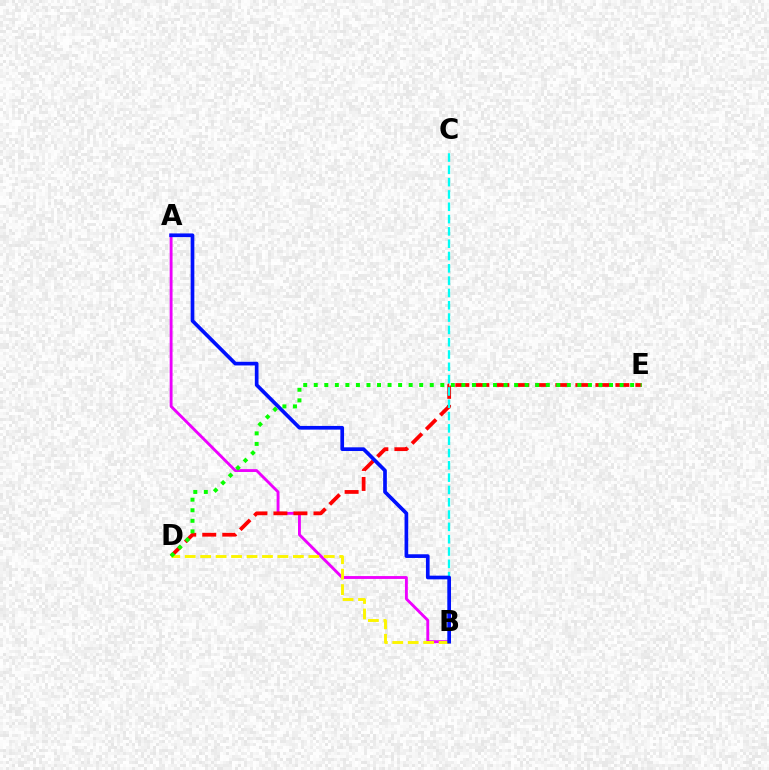{('A', 'B'): [{'color': '#ee00ff', 'line_style': 'solid', 'thickness': 2.06}, {'color': '#0010ff', 'line_style': 'solid', 'thickness': 2.66}], ('D', 'E'): [{'color': '#ff0000', 'line_style': 'dashed', 'thickness': 2.72}, {'color': '#08ff00', 'line_style': 'dotted', 'thickness': 2.87}], ('B', 'D'): [{'color': '#fcf500', 'line_style': 'dashed', 'thickness': 2.1}], ('B', 'C'): [{'color': '#00fff6', 'line_style': 'dashed', 'thickness': 1.67}]}